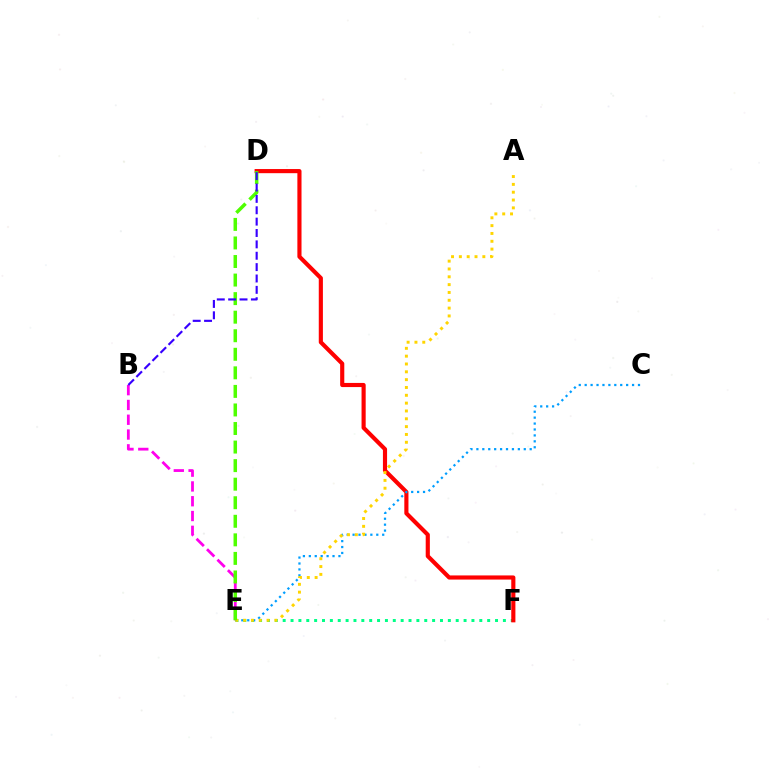{('E', 'F'): [{'color': '#00ff86', 'line_style': 'dotted', 'thickness': 2.14}], ('D', 'F'): [{'color': '#ff0000', 'line_style': 'solid', 'thickness': 2.98}], ('C', 'E'): [{'color': '#009eff', 'line_style': 'dotted', 'thickness': 1.61}], ('B', 'E'): [{'color': '#ff00ed', 'line_style': 'dashed', 'thickness': 2.01}], ('A', 'E'): [{'color': '#ffd500', 'line_style': 'dotted', 'thickness': 2.13}], ('D', 'E'): [{'color': '#4fff00', 'line_style': 'dashed', 'thickness': 2.52}], ('B', 'D'): [{'color': '#3700ff', 'line_style': 'dashed', 'thickness': 1.54}]}